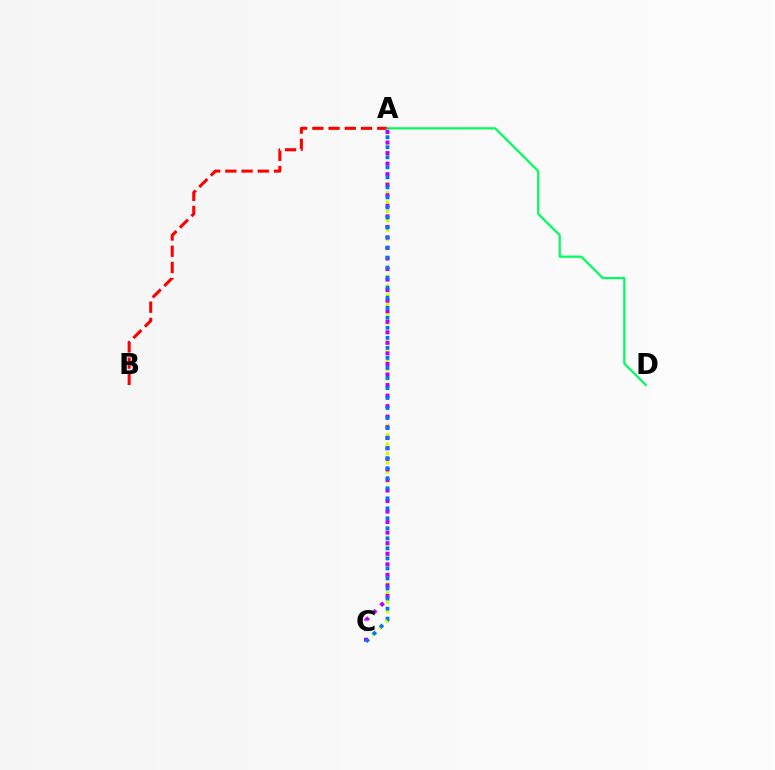{('A', 'B'): [{'color': '#ff0000', 'line_style': 'dashed', 'thickness': 2.2}], ('A', 'D'): [{'color': '#00ff5c', 'line_style': 'solid', 'thickness': 1.6}], ('A', 'C'): [{'color': '#d1ff00', 'line_style': 'dotted', 'thickness': 2.53}, {'color': '#b900ff', 'line_style': 'dotted', 'thickness': 2.86}, {'color': '#0074ff', 'line_style': 'dotted', 'thickness': 2.72}]}